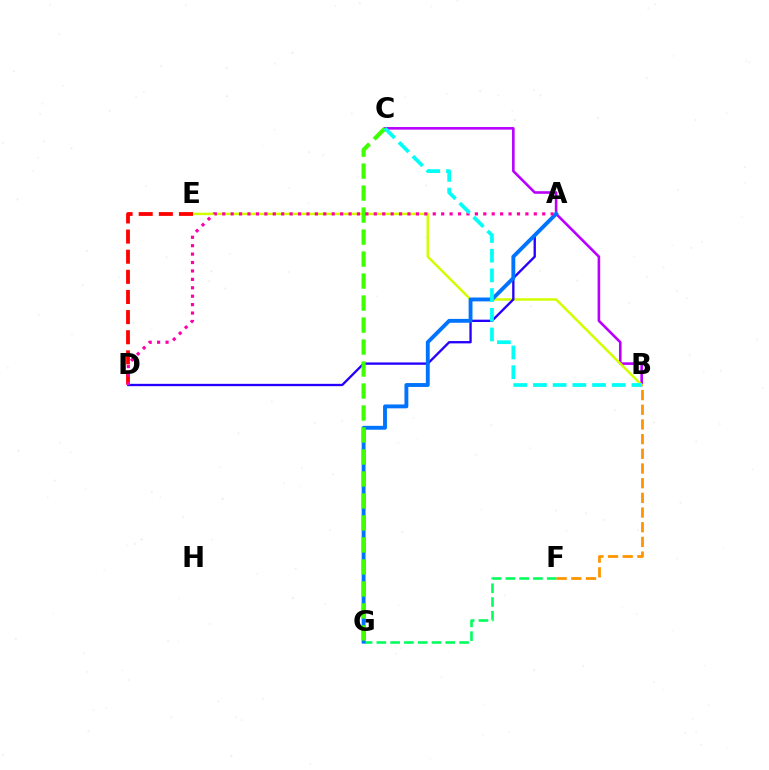{('B', 'C'): [{'color': '#b900ff', 'line_style': 'solid', 'thickness': 1.87}, {'color': '#00fff6', 'line_style': 'dashed', 'thickness': 2.68}], ('B', 'E'): [{'color': '#d1ff00', 'line_style': 'solid', 'thickness': 1.79}], ('D', 'E'): [{'color': '#ff0000', 'line_style': 'dashed', 'thickness': 2.74}], ('A', 'D'): [{'color': '#2500ff', 'line_style': 'solid', 'thickness': 1.68}, {'color': '#ff00ac', 'line_style': 'dotted', 'thickness': 2.29}], ('F', 'G'): [{'color': '#00ff5c', 'line_style': 'dashed', 'thickness': 1.87}], ('A', 'G'): [{'color': '#0074ff', 'line_style': 'solid', 'thickness': 2.78}], ('B', 'F'): [{'color': '#ff9400', 'line_style': 'dashed', 'thickness': 1.99}], ('C', 'G'): [{'color': '#3dff00', 'line_style': 'dashed', 'thickness': 2.99}]}